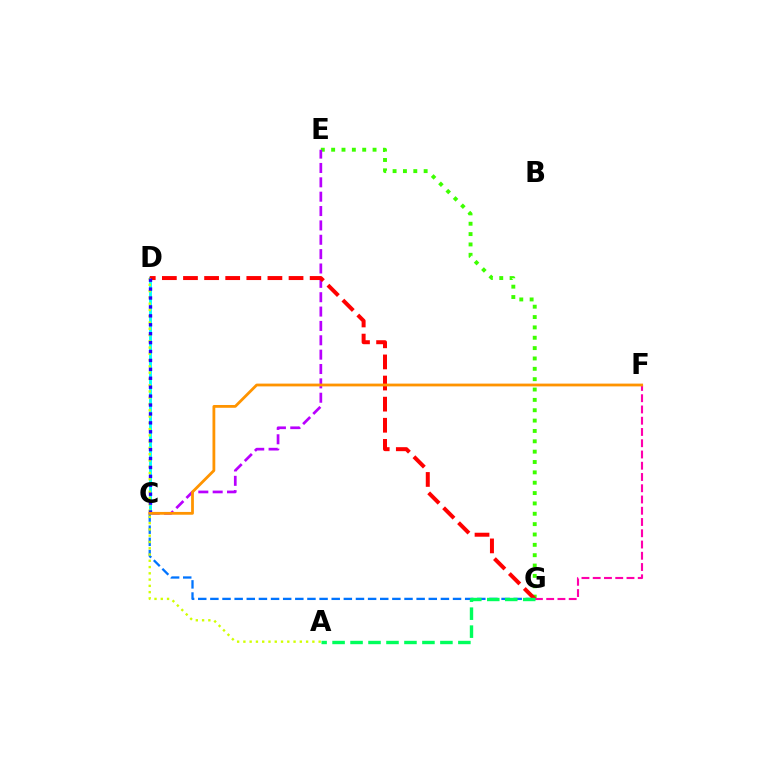{('E', 'G'): [{'color': '#3dff00', 'line_style': 'dotted', 'thickness': 2.81}], ('C', 'E'): [{'color': '#b900ff', 'line_style': 'dashed', 'thickness': 1.95}], ('C', 'D'): [{'color': '#00fff6', 'line_style': 'solid', 'thickness': 2.07}, {'color': '#2500ff', 'line_style': 'dotted', 'thickness': 2.42}], ('C', 'G'): [{'color': '#0074ff', 'line_style': 'dashed', 'thickness': 1.65}], ('F', 'G'): [{'color': '#ff00ac', 'line_style': 'dashed', 'thickness': 1.53}], ('D', 'G'): [{'color': '#ff0000', 'line_style': 'dashed', 'thickness': 2.87}], ('A', 'D'): [{'color': '#d1ff00', 'line_style': 'dotted', 'thickness': 1.7}], ('A', 'G'): [{'color': '#00ff5c', 'line_style': 'dashed', 'thickness': 2.44}], ('C', 'F'): [{'color': '#ff9400', 'line_style': 'solid', 'thickness': 2.01}]}